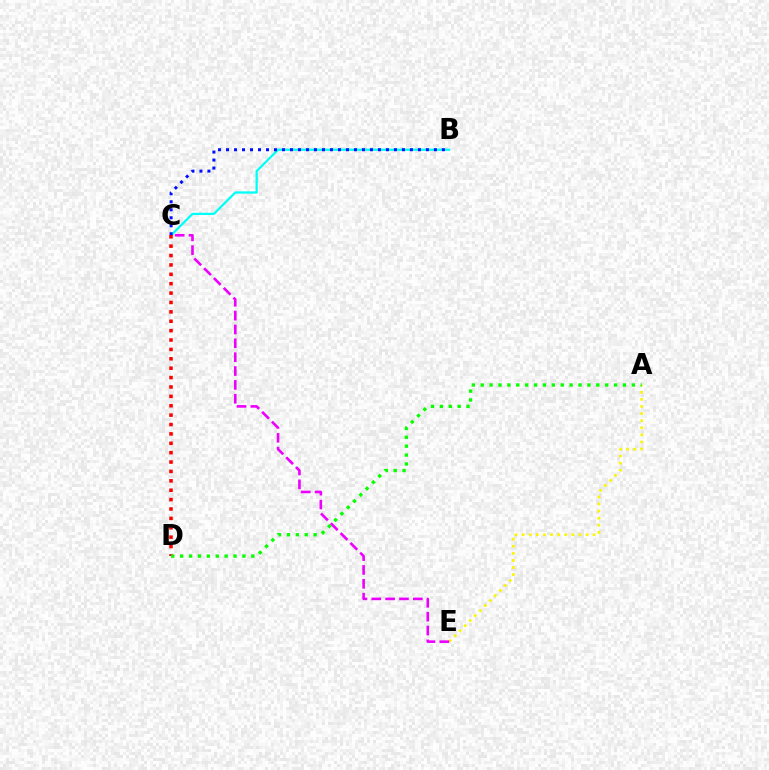{('B', 'C'): [{'color': '#00fff6', 'line_style': 'solid', 'thickness': 1.63}, {'color': '#0010ff', 'line_style': 'dotted', 'thickness': 2.17}], ('A', 'E'): [{'color': '#fcf500', 'line_style': 'dotted', 'thickness': 1.93}], ('C', 'E'): [{'color': '#ee00ff', 'line_style': 'dashed', 'thickness': 1.88}], ('C', 'D'): [{'color': '#ff0000', 'line_style': 'dotted', 'thickness': 2.55}], ('A', 'D'): [{'color': '#08ff00', 'line_style': 'dotted', 'thickness': 2.42}]}